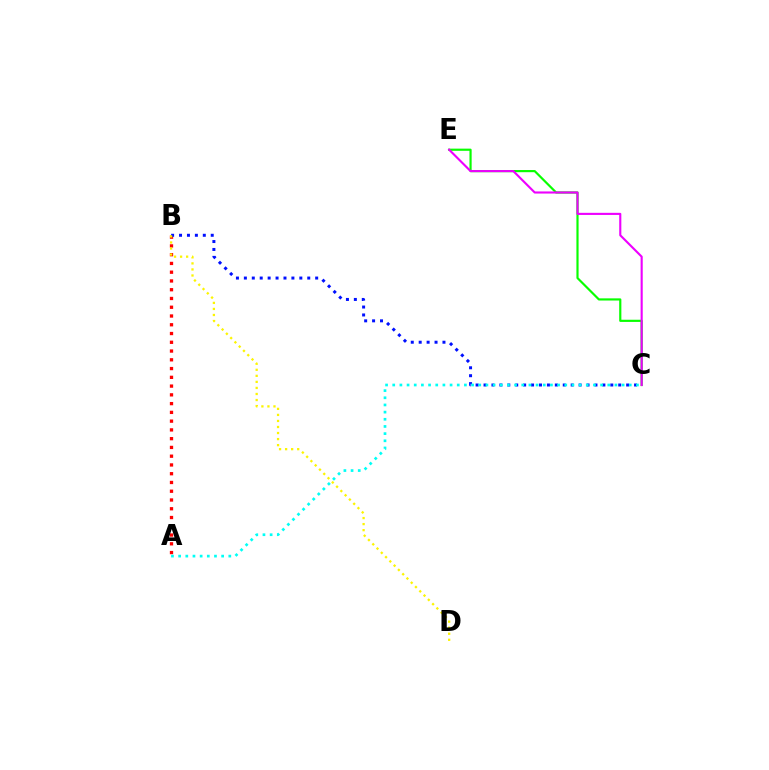{('C', 'E'): [{'color': '#08ff00', 'line_style': 'solid', 'thickness': 1.57}, {'color': '#ee00ff', 'line_style': 'solid', 'thickness': 1.53}], ('A', 'B'): [{'color': '#ff0000', 'line_style': 'dotted', 'thickness': 2.38}], ('B', 'C'): [{'color': '#0010ff', 'line_style': 'dotted', 'thickness': 2.15}], ('B', 'D'): [{'color': '#fcf500', 'line_style': 'dotted', 'thickness': 1.64}], ('A', 'C'): [{'color': '#00fff6', 'line_style': 'dotted', 'thickness': 1.95}]}